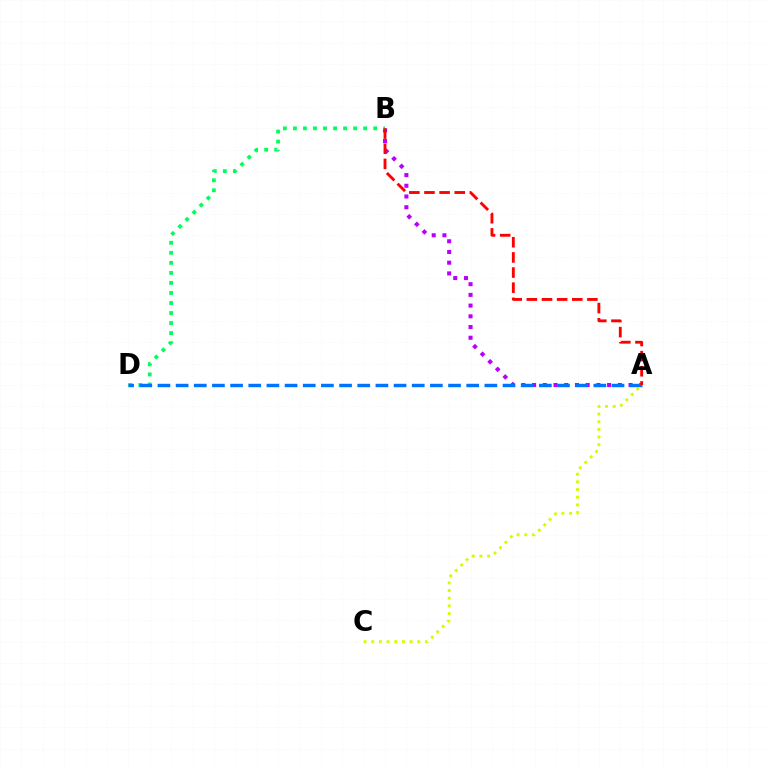{('A', 'C'): [{'color': '#d1ff00', 'line_style': 'dotted', 'thickness': 2.08}], ('A', 'B'): [{'color': '#b900ff', 'line_style': 'dotted', 'thickness': 2.91}, {'color': '#ff0000', 'line_style': 'dashed', 'thickness': 2.06}], ('B', 'D'): [{'color': '#00ff5c', 'line_style': 'dotted', 'thickness': 2.73}], ('A', 'D'): [{'color': '#0074ff', 'line_style': 'dashed', 'thickness': 2.47}]}